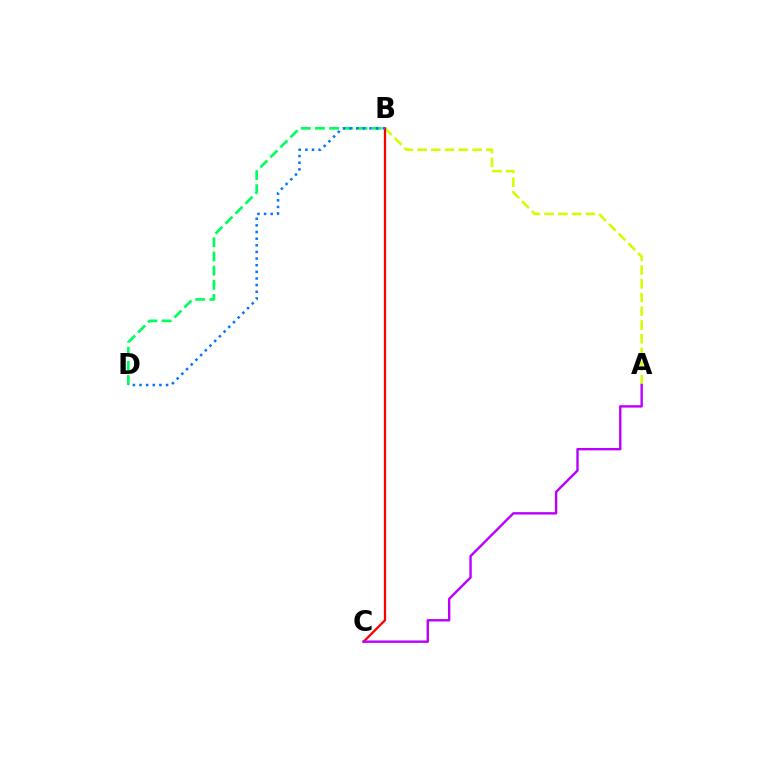{('A', 'B'): [{'color': '#d1ff00', 'line_style': 'dashed', 'thickness': 1.87}], ('B', 'C'): [{'color': '#ff0000', 'line_style': 'solid', 'thickness': 1.64}], ('A', 'C'): [{'color': '#b900ff', 'line_style': 'solid', 'thickness': 1.72}], ('B', 'D'): [{'color': '#00ff5c', 'line_style': 'dashed', 'thickness': 1.92}, {'color': '#0074ff', 'line_style': 'dotted', 'thickness': 1.8}]}